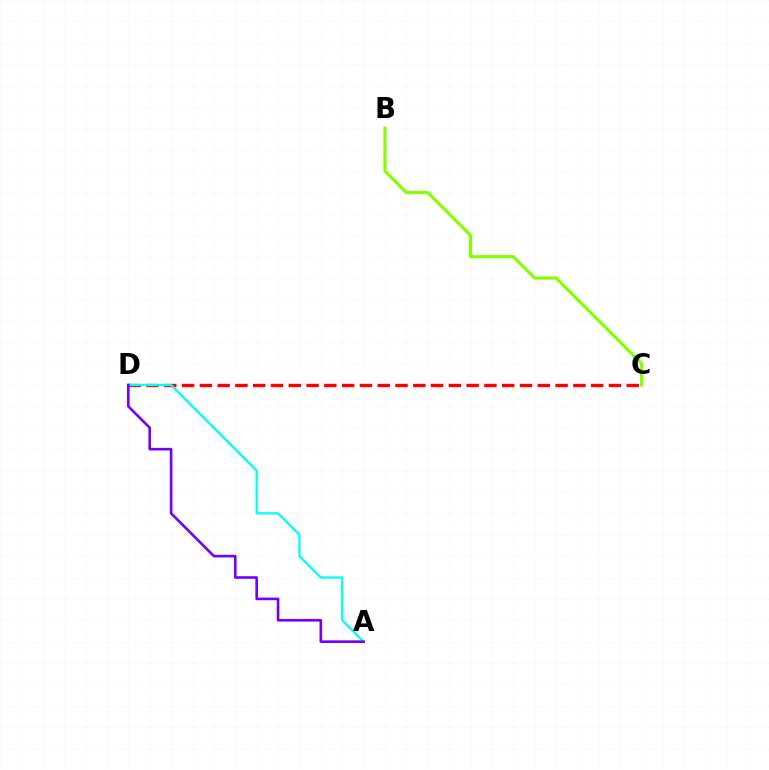{('C', 'D'): [{'color': '#ff0000', 'line_style': 'dashed', 'thickness': 2.42}], ('B', 'C'): [{'color': '#84ff00', 'line_style': 'solid', 'thickness': 2.28}], ('A', 'D'): [{'color': '#00fff6', 'line_style': 'solid', 'thickness': 1.65}, {'color': '#7200ff', 'line_style': 'solid', 'thickness': 1.89}]}